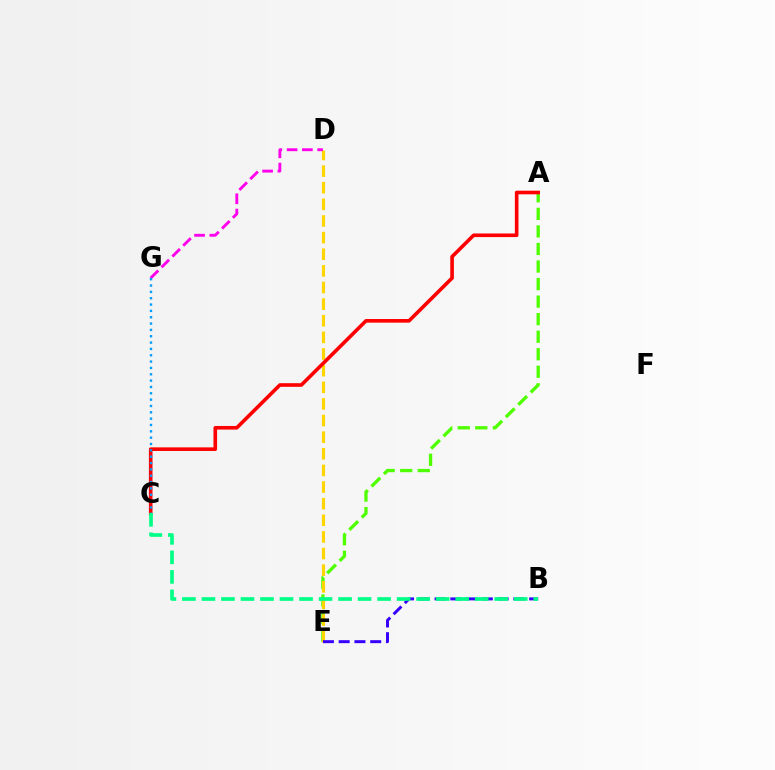{('A', 'E'): [{'color': '#4fff00', 'line_style': 'dashed', 'thickness': 2.38}], ('D', 'E'): [{'color': '#ffd500', 'line_style': 'dashed', 'thickness': 2.26}], ('B', 'E'): [{'color': '#3700ff', 'line_style': 'dashed', 'thickness': 2.14}], ('D', 'G'): [{'color': '#ff00ed', 'line_style': 'dashed', 'thickness': 2.08}], ('A', 'C'): [{'color': '#ff0000', 'line_style': 'solid', 'thickness': 2.61}], ('B', 'C'): [{'color': '#00ff86', 'line_style': 'dashed', 'thickness': 2.65}], ('C', 'G'): [{'color': '#009eff', 'line_style': 'dotted', 'thickness': 1.72}]}